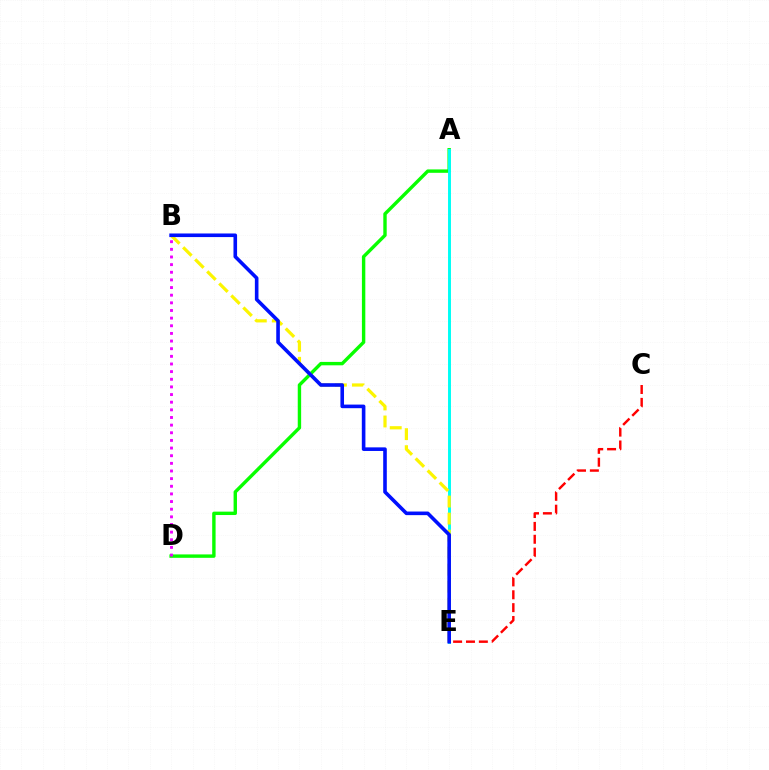{('A', 'D'): [{'color': '#08ff00', 'line_style': 'solid', 'thickness': 2.45}], ('A', 'E'): [{'color': '#00fff6', 'line_style': 'solid', 'thickness': 2.12}], ('B', 'E'): [{'color': '#fcf500', 'line_style': 'dashed', 'thickness': 2.31}, {'color': '#0010ff', 'line_style': 'solid', 'thickness': 2.59}], ('C', 'E'): [{'color': '#ff0000', 'line_style': 'dashed', 'thickness': 1.75}], ('B', 'D'): [{'color': '#ee00ff', 'line_style': 'dotted', 'thickness': 2.08}]}